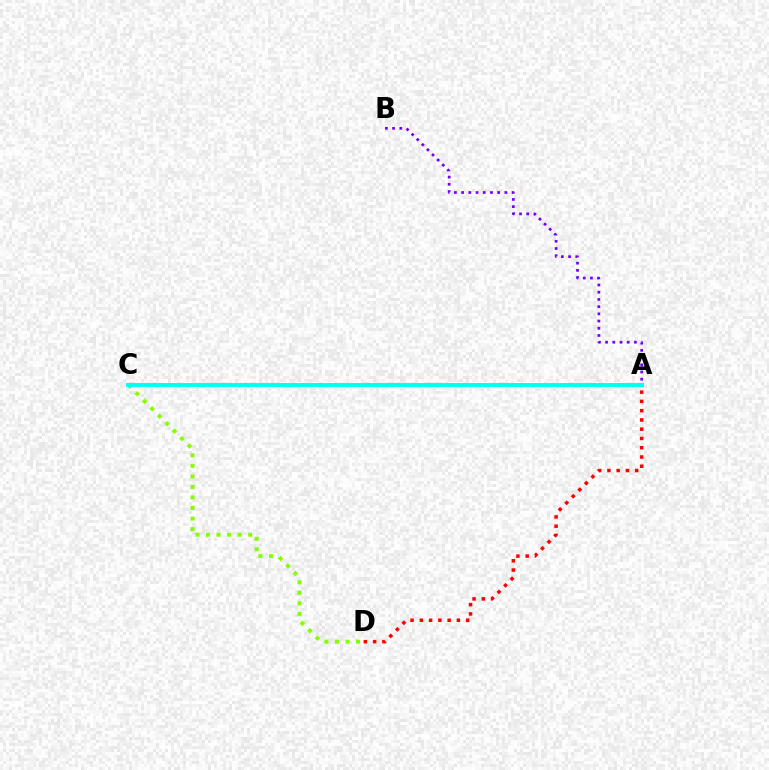{('C', 'D'): [{'color': '#84ff00', 'line_style': 'dotted', 'thickness': 2.86}], ('A', 'D'): [{'color': '#ff0000', 'line_style': 'dotted', 'thickness': 2.52}], ('A', 'C'): [{'color': '#00fff6', 'line_style': 'solid', 'thickness': 2.83}], ('A', 'B'): [{'color': '#7200ff', 'line_style': 'dotted', 'thickness': 1.96}]}